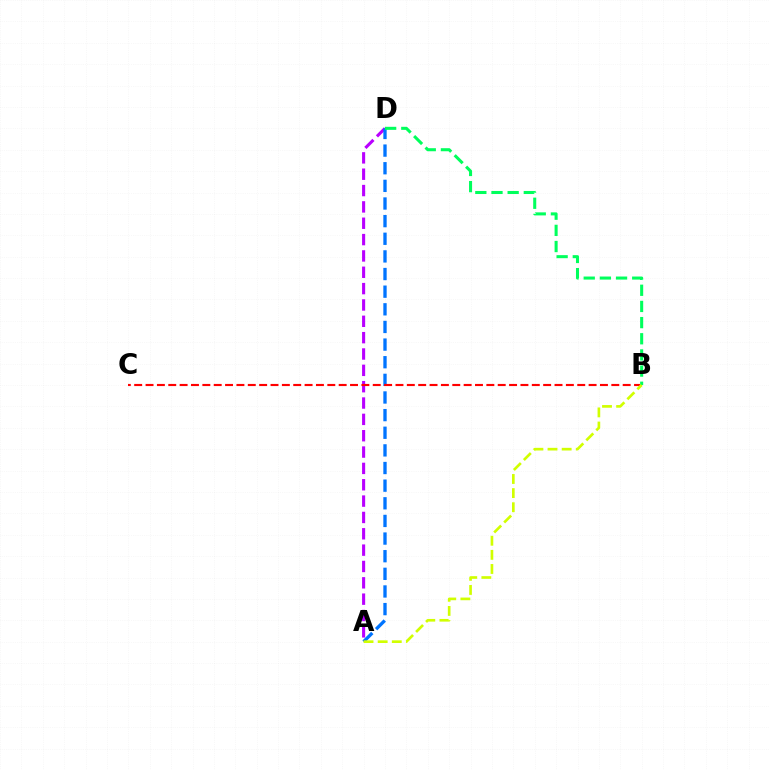{('A', 'D'): [{'color': '#b900ff', 'line_style': 'dashed', 'thickness': 2.22}, {'color': '#0074ff', 'line_style': 'dashed', 'thickness': 2.4}], ('B', 'C'): [{'color': '#ff0000', 'line_style': 'dashed', 'thickness': 1.54}], ('B', 'D'): [{'color': '#00ff5c', 'line_style': 'dashed', 'thickness': 2.2}], ('A', 'B'): [{'color': '#d1ff00', 'line_style': 'dashed', 'thickness': 1.92}]}